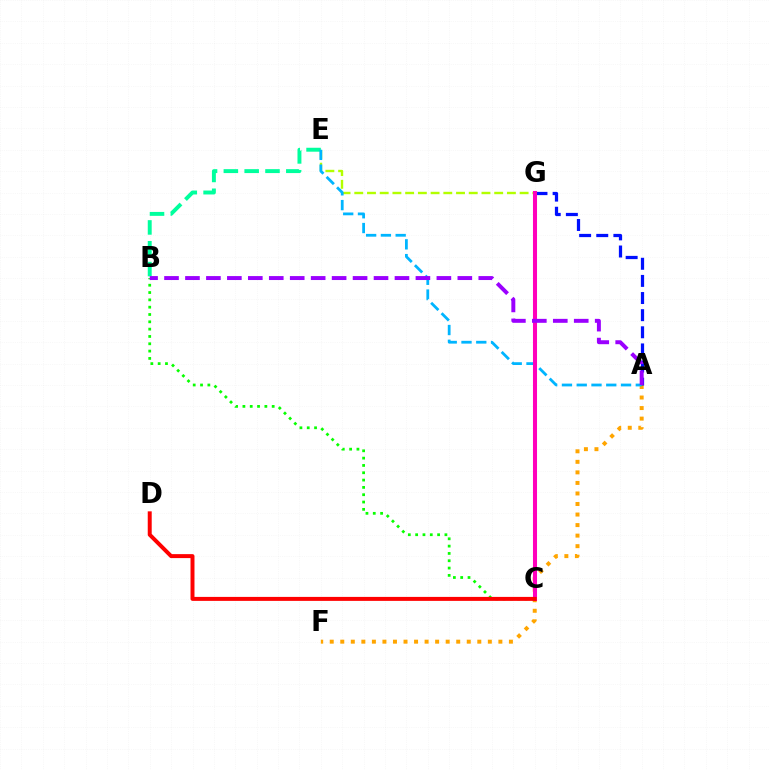{('A', 'F'): [{'color': '#ffa500', 'line_style': 'dotted', 'thickness': 2.86}], ('E', 'G'): [{'color': '#b3ff00', 'line_style': 'dashed', 'thickness': 1.73}], ('B', 'E'): [{'color': '#00ff9d', 'line_style': 'dashed', 'thickness': 2.83}], ('A', 'G'): [{'color': '#0010ff', 'line_style': 'dashed', 'thickness': 2.33}], ('B', 'C'): [{'color': '#08ff00', 'line_style': 'dotted', 'thickness': 1.99}], ('A', 'E'): [{'color': '#00b5ff', 'line_style': 'dashed', 'thickness': 2.01}], ('C', 'G'): [{'color': '#ff00bd', 'line_style': 'solid', 'thickness': 2.92}], ('A', 'B'): [{'color': '#9b00ff', 'line_style': 'dashed', 'thickness': 2.85}], ('C', 'D'): [{'color': '#ff0000', 'line_style': 'solid', 'thickness': 2.86}]}